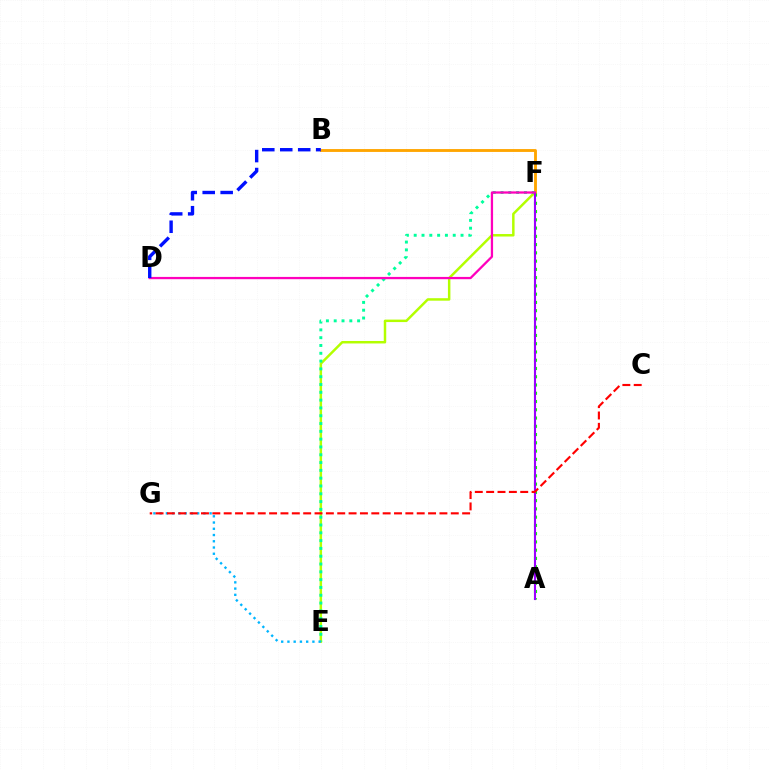{('B', 'F'): [{'color': '#ffa500', 'line_style': 'solid', 'thickness': 2.06}], ('E', 'F'): [{'color': '#b3ff00', 'line_style': 'solid', 'thickness': 1.79}, {'color': '#00ff9d', 'line_style': 'dotted', 'thickness': 2.12}], ('A', 'F'): [{'color': '#08ff00', 'line_style': 'dotted', 'thickness': 2.24}, {'color': '#9b00ff', 'line_style': 'solid', 'thickness': 1.53}], ('E', 'G'): [{'color': '#00b5ff', 'line_style': 'dotted', 'thickness': 1.7}], ('D', 'F'): [{'color': '#ff00bd', 'line_style': 'solid', 'thickness': 1.64}], ('B', 'D'): [{'color': '#0010ff', 'line_style': 'dashed', 'thickness': 2.44}], ('C', 'G'): [{'color': '#ff0000', 'line_style': 'dashed', 'thickness': 1.54}]}